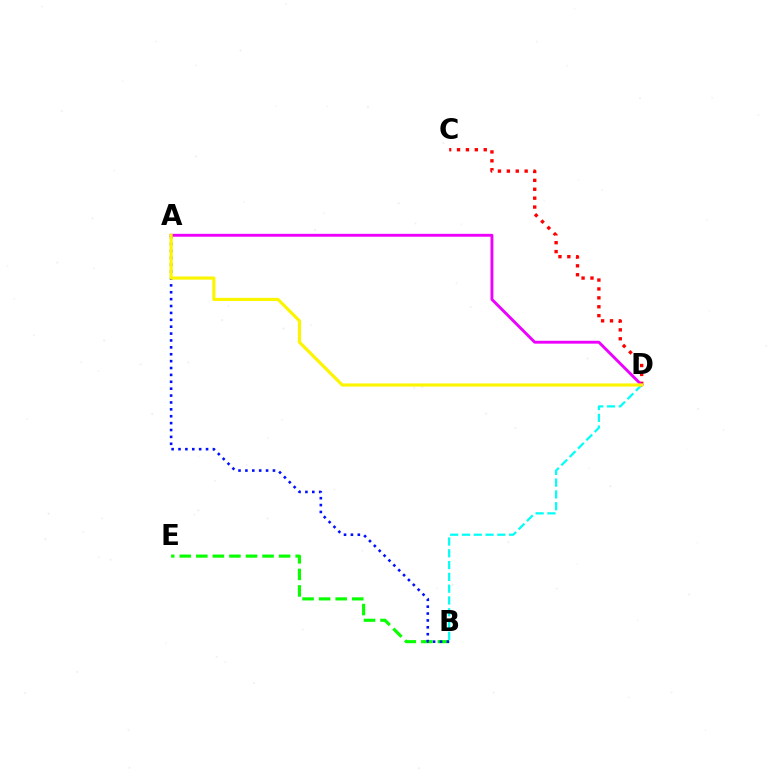{('B', 'E'): [{'color': '#08ff00', 'line_style': 'dashed', 'thickness': 2.25}], ('A', 'B'): [{'color': '#0010ff', 'line_style': 'dotted', 'thickness': 1.87}], ('B', 'D'): [{'color': '#00fff6', 'line_style': 'dashed', 'thickness': 1.6}], ('C', 'D'): [{'color': '#ff0000', 'line_style': 'dotted', 'thickness': 2.42}], ('A', 'D'): [{'color': '#ee00ff', 'line_style': 'solid', 'thickness': 2.08}, {'color': '#fcf500', 'line_style': 'solid', 'thickness': 2.28}]}